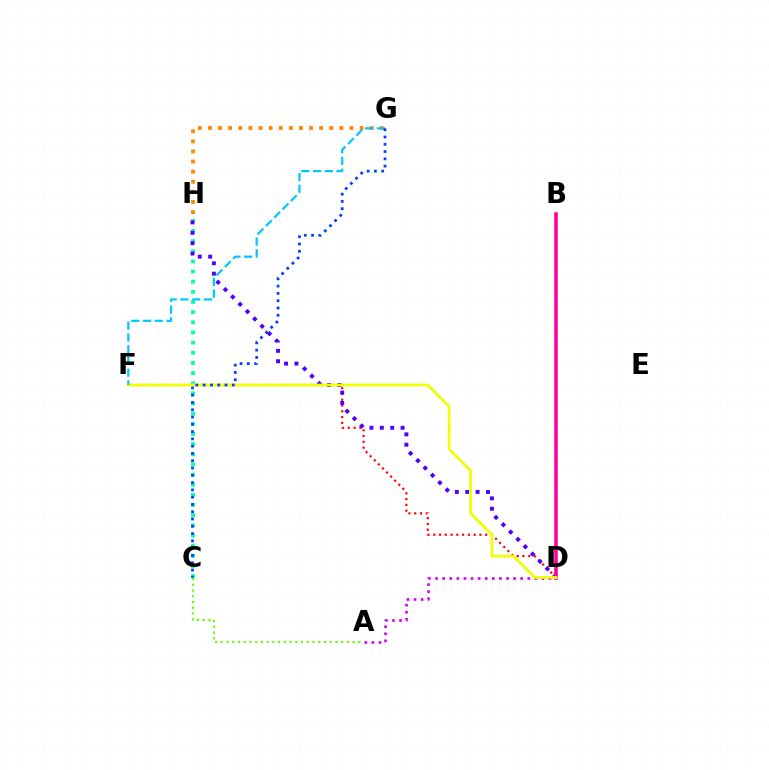{('C', 'H'): [{'color': '#00ffaf', 'line_style': 'dotted', 'thickness': 2.76}], ('D', 'F'): [{'color': '#ff0000', 'line_style': 'dotted', 'thickness': 1.57}, {'color': '#eeff00', 'line_style': 'solid', 'thickness': 1.97}], ('B', 'D'): [{'color': '#00ff27', 'line_style': 'dashed', 'thickness': 1.56}, {'color': '#ff00a0', 'line_style': 'solid', 'thickness': 2.55}], ('A', 'C'): [{'color': '#66ff00', 'line_style': 'dotted', 'thickness': 1.56}], ('G', 'H'): [{'color': '#ff8800', 'line_style': 'dotted', 'thickness': 2.75}], ('D', 'H'): [{'color': '#4f00ff', 'line_style': 'dotted', 'thickness': 2.82}], ('A', 'D'): [{'color': '#d600ff', 'line_style': 'dotted', 'thickness': 1.93}], ('F', 'G'): [{'color': '#00c7ff', 'line_style': 'dashed', 'thickness': 1.6}], ('C', 'G'): [{'color': '#003fff', 'line_style': 'dotted', 'thickness': 1.98}]}